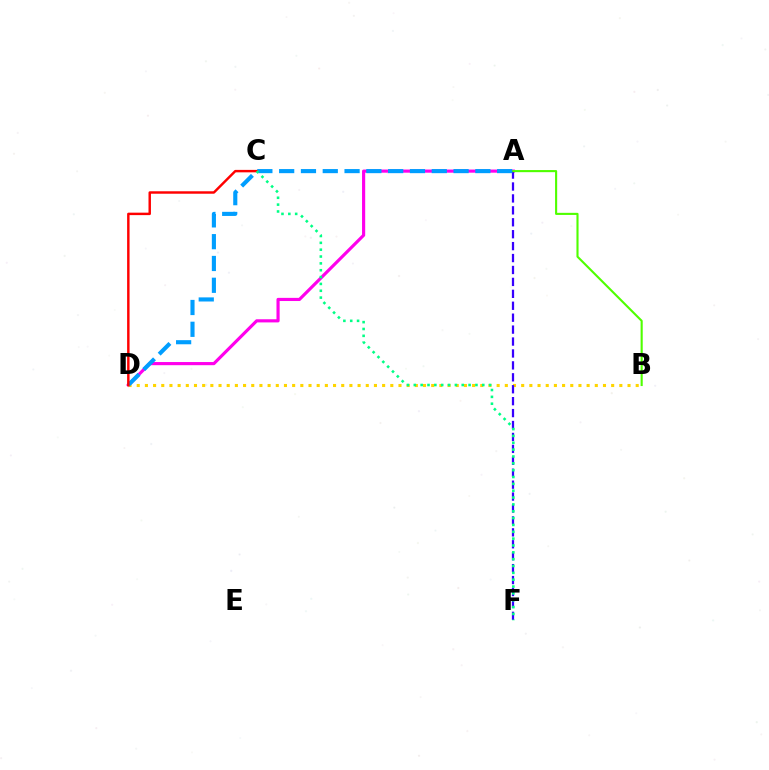{('A', 'D'): [{'color': '#ff00ed', 'line_style': 'solid', 'thickness': 2.27}, {'color': '#009eff', 'line_style': 'dashed', 'thickness': 2.96}], ('B', 'D'): [{'color': '#ffd500', 'line_style': 'dotted', 'thickness': 2.22}], ('A', 'F'): [{'color': '#3700ff', 'line_style': 'dashed', 'thickness': 1.62}], ('C', 'D'): [{'color': '#ff0000', 'line_style': 'solid', 'thickness': 1.76}], ('C', 'F'): [{'color': '#00ff86', 'line_style': 'dotted', 'thickness': 1.86}], ('A', 'B'): [{'color': '#4fff00', 'line_style': 'solid', 'thickness': 1.52}]}